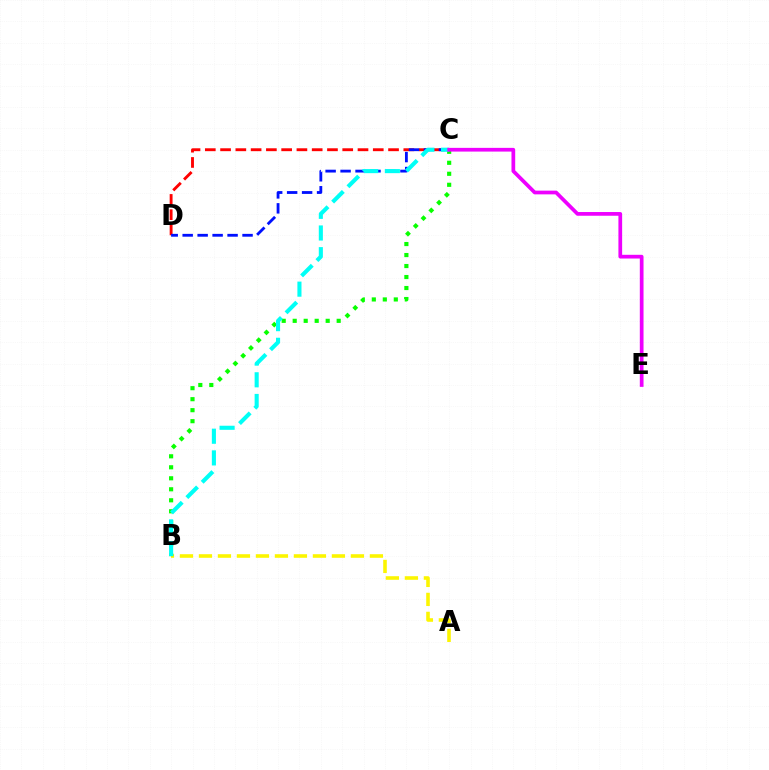{('C', 'D'): [{'color': '#ff0000', 'line_style': 'dashed', 'thickness': 2.07}, {'color': '#0010ff', 'line_style': 'dashed', 'thickness': 2.03}], ('A', 'B'): [{'color': '#fcf500', 'line_style': 'dashed', 'thickness': 2.58}], ('B', 'C'): [{'color': '#08ff00', 'line_style': 'dotted', 'thickness': 2.99}, {'color': '#00fff6', 'line_style': 'dashed', 'thickness': 2.94}], ('C', 'E'): [{'color': '#ee00ff', 'line_style': 'solid', 'thickness': 2.68}]}